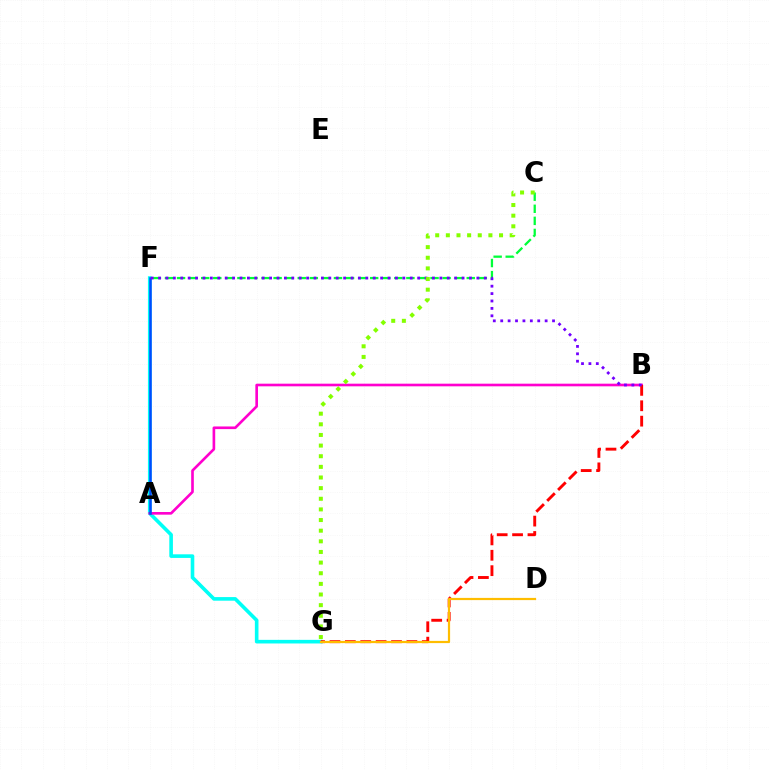{('C', 'F'): [{'color': '#00ff39', 'line_style': 'dashed', 'thickness': 1.64}], ('F', 'G'): [{'color': '#00fff6', 'line_style': 'solid', 'thickness': 2.6}], ('A', 'B'): [{'color': '#ff00cf', 'line_style': 'solid', 'thickness': 1.9}], ('A', 'F'): [{'color': '#004bff', 'line_style': 'solid', 'thickness': 1.81}], ('B', 'G'): [{'color': '#ff0000', 'line_style': 'dashed', 'thickness': 2.09}], ('D', 'G'): [{'color': '#ffbd00', 'line_style': 'solid', 'thickness': 1.59}], ('B', 'F'): [{'color': '#7200ff', 'line_style': 'dotted', 'thickness': 2.01}], ('C', 'G'): [{'color': '#84ff00', 'line_style': 'dotted', 'thickness': 2.89}]}